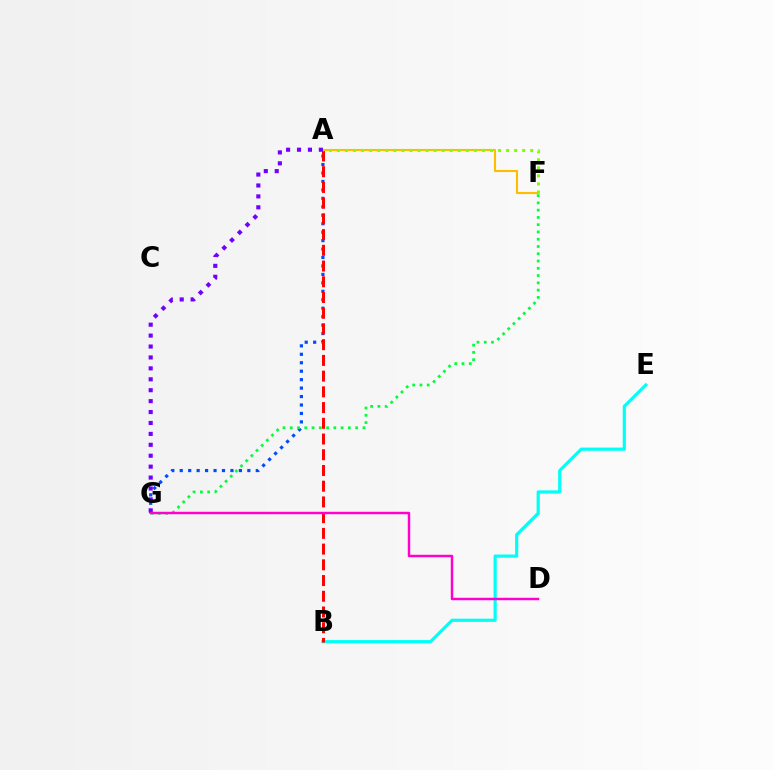{('B', 'E'): [{'color': '#00fff6', 'line_style': 'solid', 'thickness': 2.29}], ('A', 'G'): [{'color': '#004bff', 'line_style': 'dotted', 'thickness': 2.3}, {'color': '#7200ff', 'line_style': 'dotted', 'thickness': 2.97}], ('F', 'G'): [{'color': '#00ff39', 'line_style': 'dotted', 'thickness': 1.97}], ('A', 'B'): [{'color': '#ff0000', 'line_style': 'dashed', 'thickness': 2.14}], ('A', 'F'): [{'color': '#ffbd00', 'line_style': 'solid', 'thickness': 1.53}, {'color': '#84ff00', 'line_style': 'dotted', 'thickness': 2.19}], ('D', 'G'): [{'color': '#ff00cf', 'line_style': 'solid', 'thickness': 1.76}]}